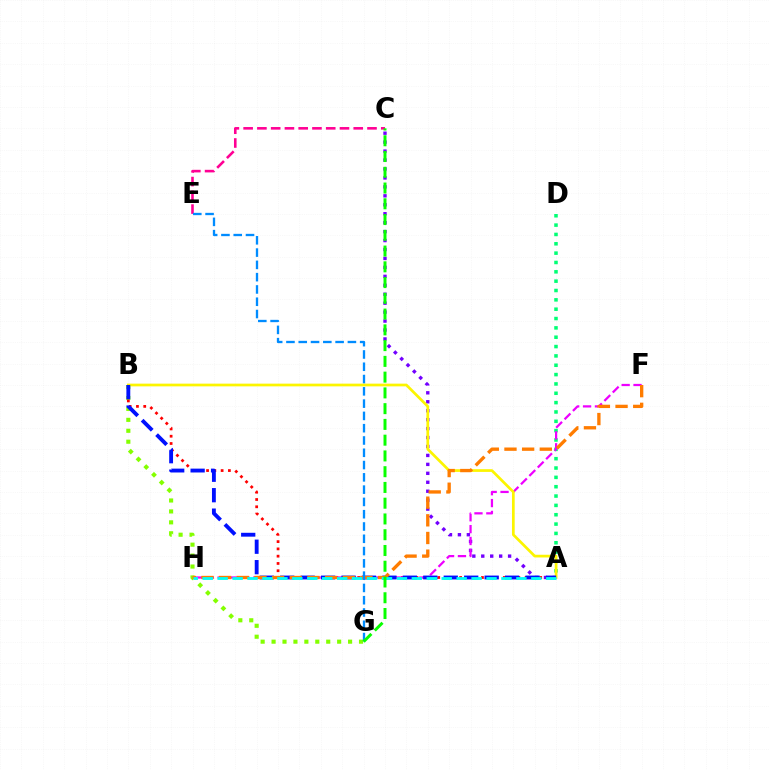{('A', 'D'): [{'color': '#00ff74', 'line_style': 'dotted', 'thickness': 2.54}], ('C', 'E'): [{'color': '#ff0094', 'line_style': 'dashed', 'thickness': 1.87}], ('B', 'G'): [{'color': '#84ff00', 'line_style': 'dotted', 'thickness': 2.97}], ('A', 'C'): [{'color': '#7200ff', 'line_style': 'dotted', 'thickness': 2.43}], ('A', 'B'): [{'color': '#ff0000', 'line_style': 'dotted', 'thickness': 1.98}, {'color': '#fcf500', 'line_style': 'solid', 'thickness': 1.95}, {'color': '#0010ff', 'line_style': 'dashed', 'thickness': 2.78}], ('F', 'H'): [{'color': '#ee00ff', 'line_style': 'dashed', 'thickness': 1.61}, {'color': '#ff7c00', 'line_style': 'dashed', 'thickness': 2.4}], ('A', 'H'): [{'color': '#00fff6', 'line_style': 'dashed', 'thickness': 2.03}], ('E', 'G'): [{'color': '#008cff', 'line_style': 'dashed', 'thickness': 1.67}], ('C', 'G'): [{'color': '#08ff00', 'line_style': 'dashed', 'thickness': 2.14}]}